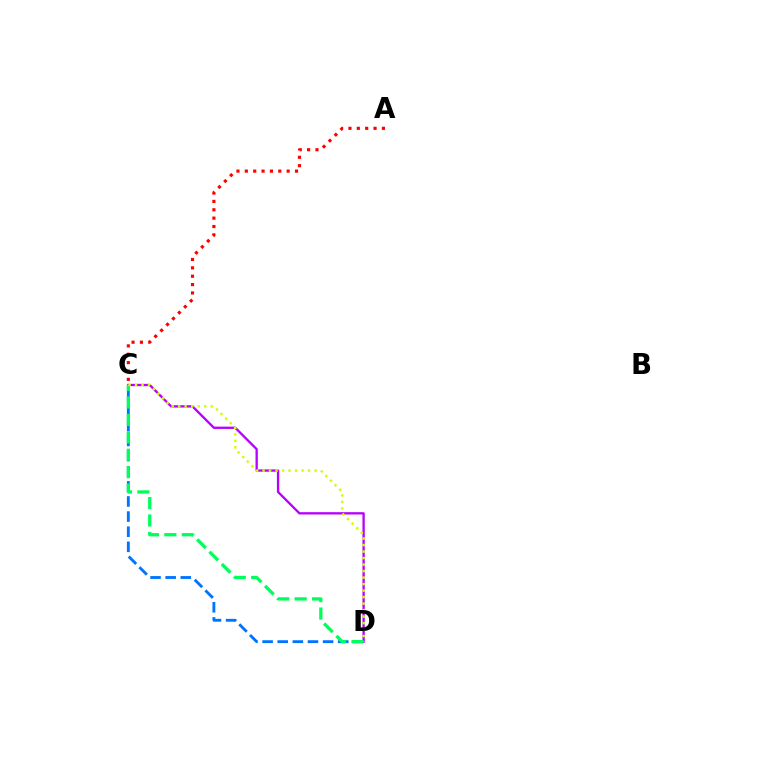{('C', 'D'): [{'color': '#0074ff', 'line_style': 'dashed', 'thickness': 2.05}, {'color': '#b900ff', 'line_style': 'solid', 'thickness': 1.67}, {'color': '#00ff5c', 'line_style': 'dashed', 'thickness': 2.37}, {'color': '#d1ff00', 'line_style': 'dotted', 'thickness': 1.77}], ('A', 'C'): [{'color': '#ff0000', 'line_style': 'dotted', 'thickness': 2.27}]}